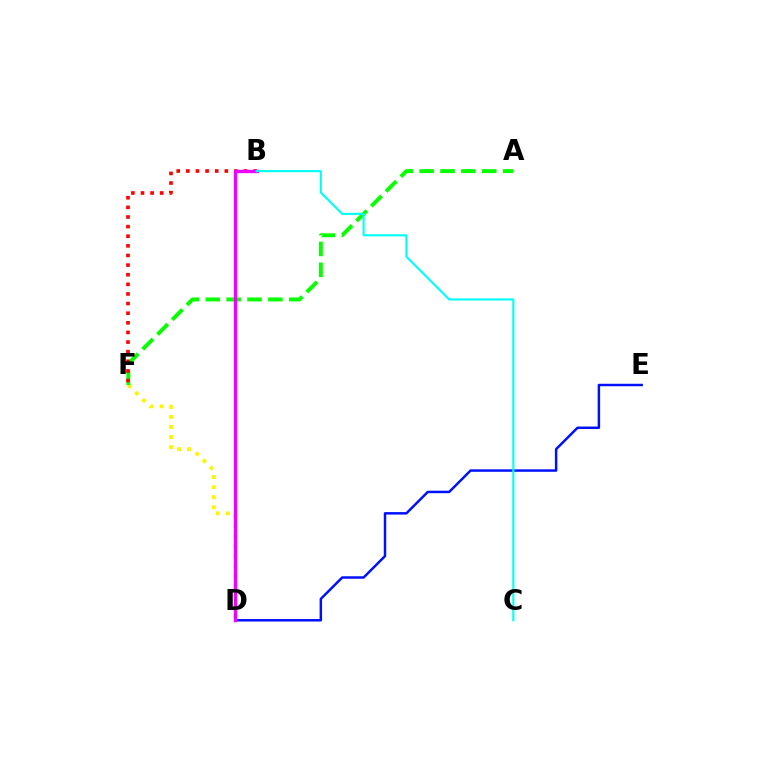{('D', 'F'): [{'color': '#fcf500', 'line_style': 'dotted', 'thickness': 2.73}], ('D', 'E'): [{'color': '#0010ff', 'line_style': 'solid', 'thickness': 1.78}], ('A', 'F'): [{'color': '#08ff00', 'line_style': 'dashed', 'thickness': 2.83}], ('B', 'F'): [{'color': '#ff0000', 'line_style': 'dotted', 'thickness': 2.61}], ('B', 'D'): [{'color': '#ee00ff', 'line_style': 'solid', 'thickness': 2.41}], ('B', 'C'): [{'color': '#00fff6', 'line_style': 'solid', 'thickness': 1.52}]}